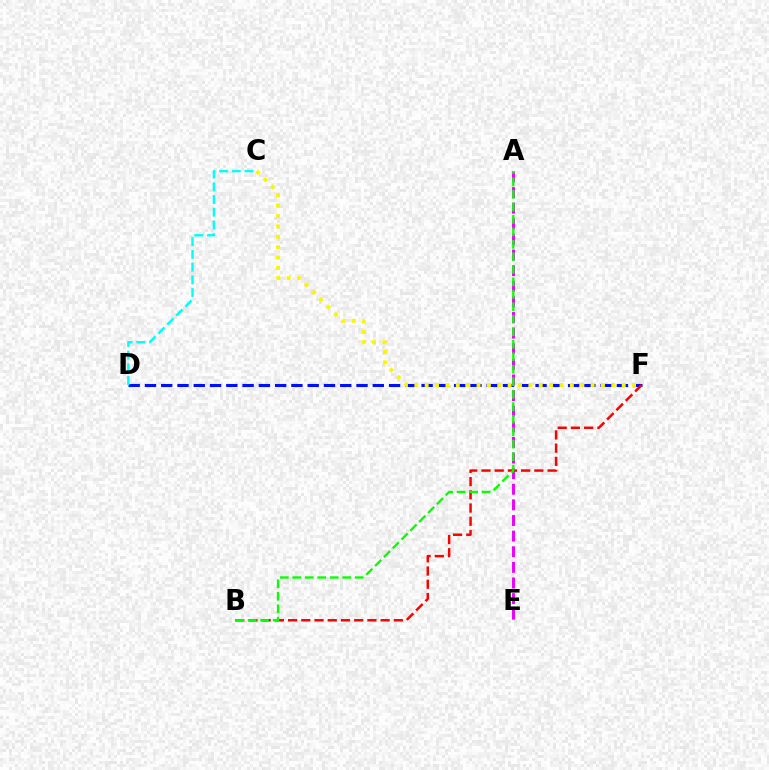{('D', 'F'): [{'color': '#0010ff', 'line_style': 'dashed', 'thickness': 2.21}], ('A', 'E'): [{'color': '#ee00ff', 'line_style': 'dashed', 'thickness': 2.12}], ('B', 'F'): [{'color': '#ff0000', 'line_style': 'dashed', 'thickness': 1.8}], ('A', 'B'): [{'color': '#08ff00', 'line_style': 'dashed', 'thickness': 1.7}], ('C', 'D'): [{'color': '#00fff6', 'line_style': 'dashed', 'thickness': 1.73}], ('C', 'F'): [{'color': '#fcf500', 'line_style': 'dotted', 'thickness': 2.82}]}